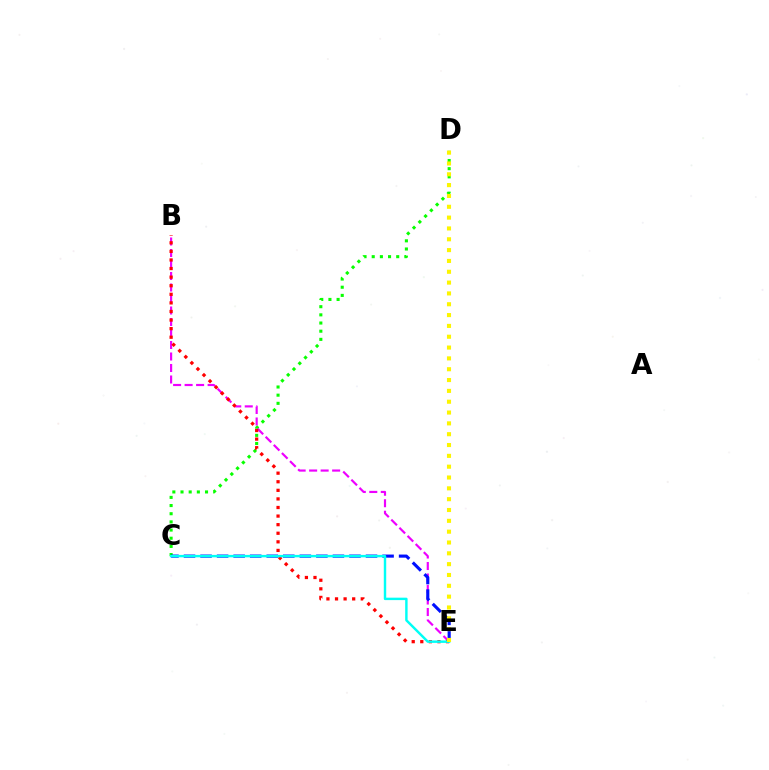{('C', 'D'): [{'color': '#08ff00', 'line_style': 'dotted', 'thickness': 2.22}], ('B', 'E'): [{'color': '#ee00ff', 'line_style': 'dashed', 'thickness': 1.56}, {'color': '#ff0000', 'line_style': 'dotted', 'thickness': 2.33}], ('C', 'E'): [{'color': '#0010ff', 'line_style': 'dashed', 'thickness': 2.25}, {'color': '#00fff6', 'line_style': 'solid', 'thickness': 1.75}], ('D', 'E'): [{'color': '#fcf500', 'line_style': 'dotted', 'thickness': 2.94}]}